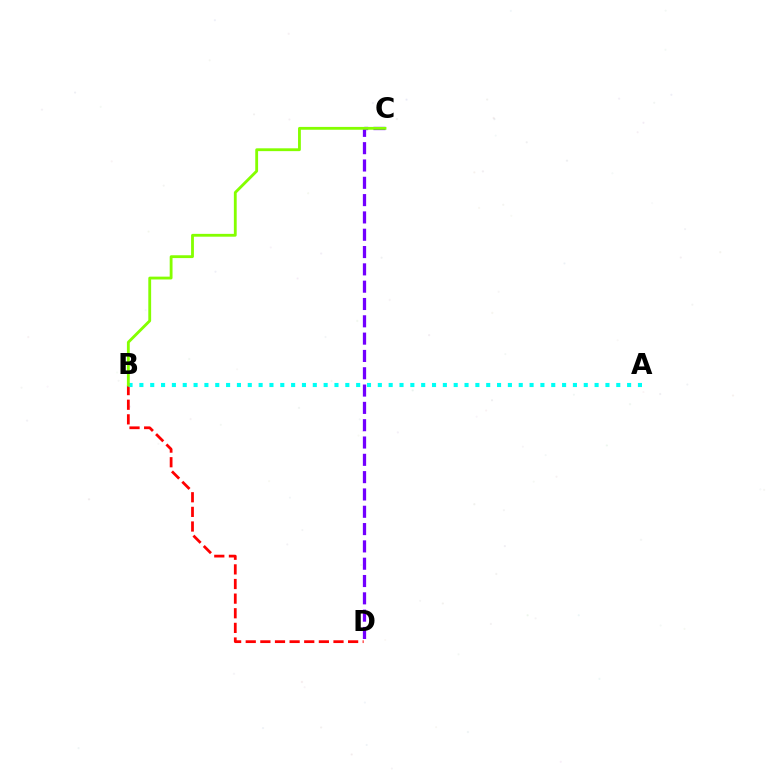{('B', 'D'): [{'color': '#ff0000', 'line_style': 'dashed', 'thickness': 1.99}], ('A', 'B'): [{'color': '#00fff6', 'line_style': 'dotted', 'thickness': 2.94}], ('C', 'D'): [{'color': '#7200ff', 'line_style': 'dashed', 'thickness': 2.35}], ('B', 'C'): [{'color': '#84ff00', 'line_style': 'solid', 'thickness': 2.04}]}